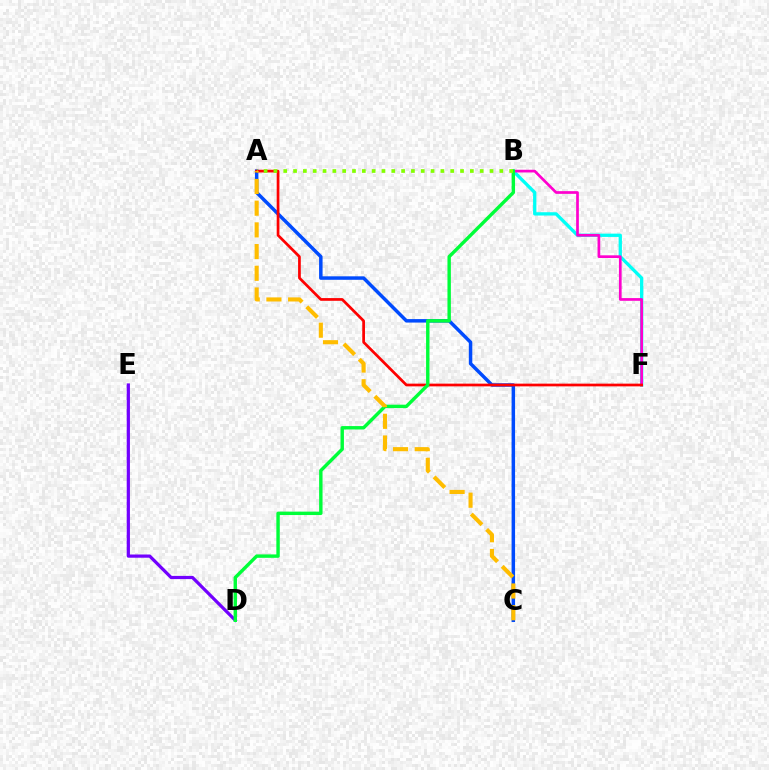{('B', 'F'): [{'color': '#00fff6', 'line_style': 'solid', 'thickness': 2.37}, {'color': '#ff00cf', 'line_style': 'solid', 'thickness': 1.94}], ('D', 'E'): [{'color': '#7200ff', 'line_style': 'solid', 'thickness': 2.31}], ('A', 'C'): [{'color': '#004bff', 'line_style': 'solid', 'thickness': 2.5}, {'color': '#ffbd00', 'line_style': 'dashed', 'thickness': 2.95}], ('A', 'F'): [{'color': '#ff0000', 'line_style': 'solid', 'thickness': 1.96}], ('B', 'D'): [{'color': '#00ff39', 'line_style': 'solid', 'thickness': 2.46}], ('A', 'B'): [{'color': '#84ff00', 'line_style': 'dotted', 'thickness': 2.67}]}